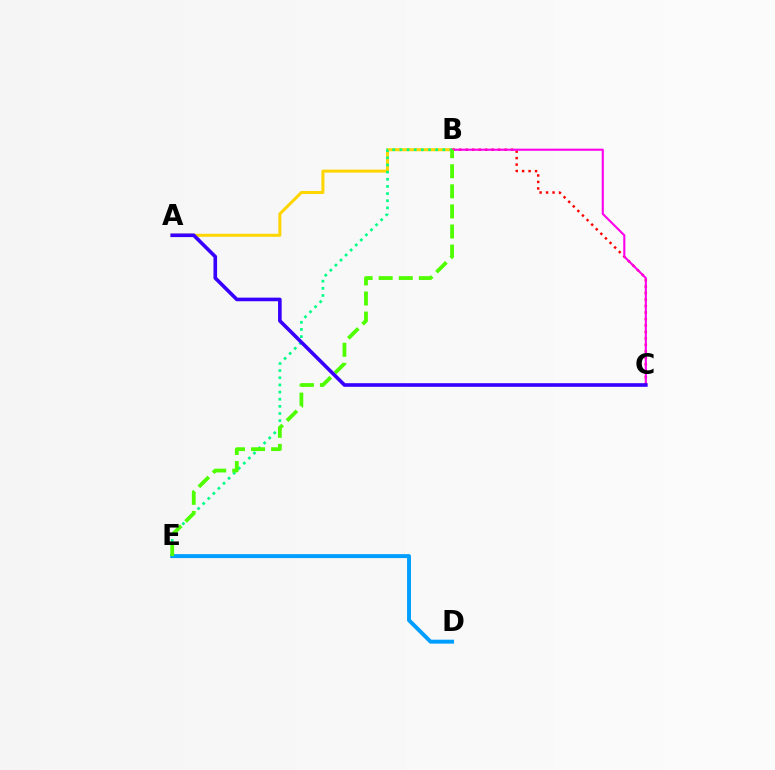{('A', 'B'): [{'color': '#ffd500', 'line_style': 'solid', 'thickness': 2.17}], ('B', 'C'): [{'color': '#ff0000', 'line_style': 'dotted', 'thickness': 1.76}, {'color': '#ff00ed', 'line_style': 'solid', 'thickness': 1.52}], ('B', 'E'): [{'color': '#00ff86', 'line_style': 'dotted', 'thickness': 1.94}, {'color': '#4fff00', 'line_style': 'dashed', 'thickness': 2.73}], ('D', 'E'): [{'color': '#009eff', 'line_style': 'solid', 'thickness': 2.84}], ('A', 'C'): [{'color': '#3700ff', 'line_style': 'solid', 'thickness': 2.61}]}